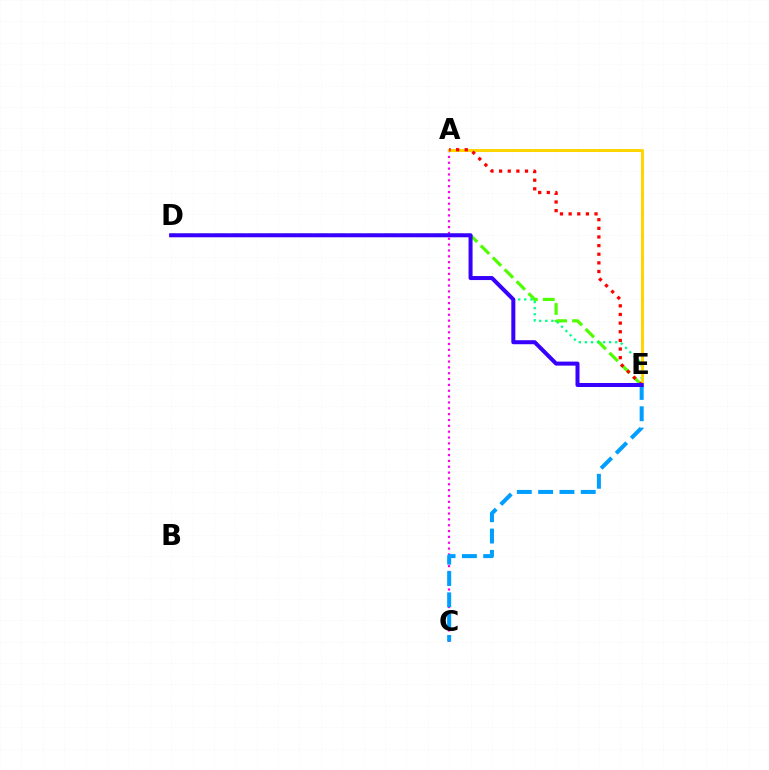{('A', 'C'): [{'color': '#ff00ed', 'line_style': 'dotted', 'thickness': 1.59}], ('D', 'E'): [{'color': '#4fff00', 'line_style': 'dashed', 'thickness': 2.29}, {'color': '#00ff86', 'line_style': 'dotted', 'thickness': 1.65}, {'color': '#3700ff', 'line_style': 'solid', 'thickness': 2.89}], ('A', 'E'): [{'color': '#ffd500', 'line_style': 'solid', 'thickness': 2.14}, {'color': '#ff0000', 'line_style': 'dotted', 'thickness': 2.35}], ('C', 'E'): [{'color': '#009eff', 'line_style': 'dashed', 'thickness': 2.9}]}